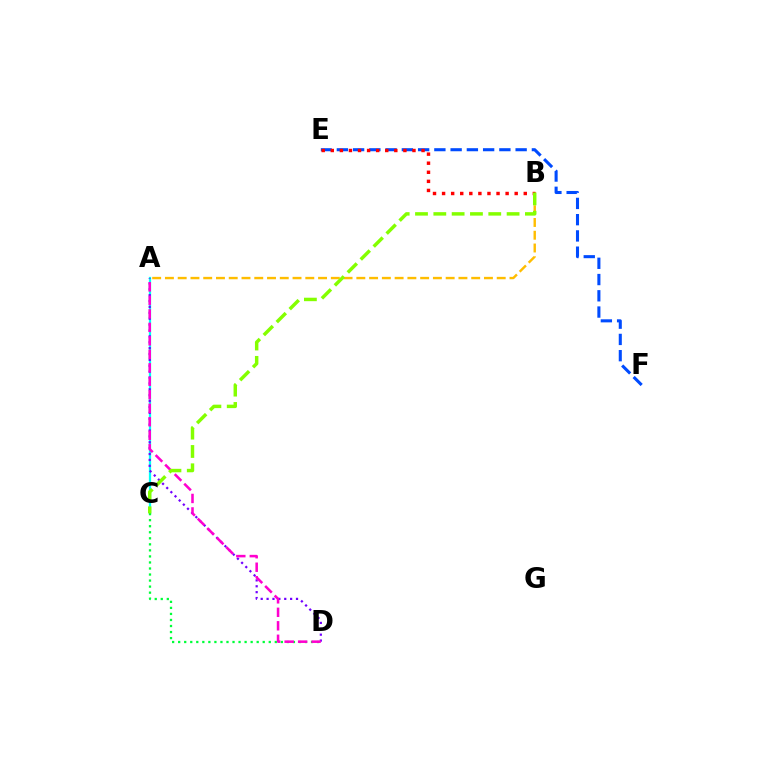{('A', 'B'): [{'color': '#ffbd00', 'line_style': 'dashed', 'thickness': 1.73}], ('A', 'C'): [{'color': '#00fff6', 'line_style': 'solid', 'thickness': 1.63}], ('E', 'F'): [{'color': '#004bff', 'line_style': 'dashed', 'thickness': 2.21}], ('A', 'D'): [{'color': '#7200ff', 'line_style': 'dotted', 'thickness': 1.6}, {'color': '#ff00cf', 'line_style': 'dashed', 'thickness': 1.83}], ('C', 'D'): [{'color': '#00ff39', 'line_style': 'dotted', 'thickness': 1.64}], ('B', 'E'): [{'color': '#ff0000', 'line_style': 'dotted', 'thickness': 2.47}], ('B', 'C'): [{'color': '#84ff00', 'line_style': 'dashed', 'thickness': 2.49}]}